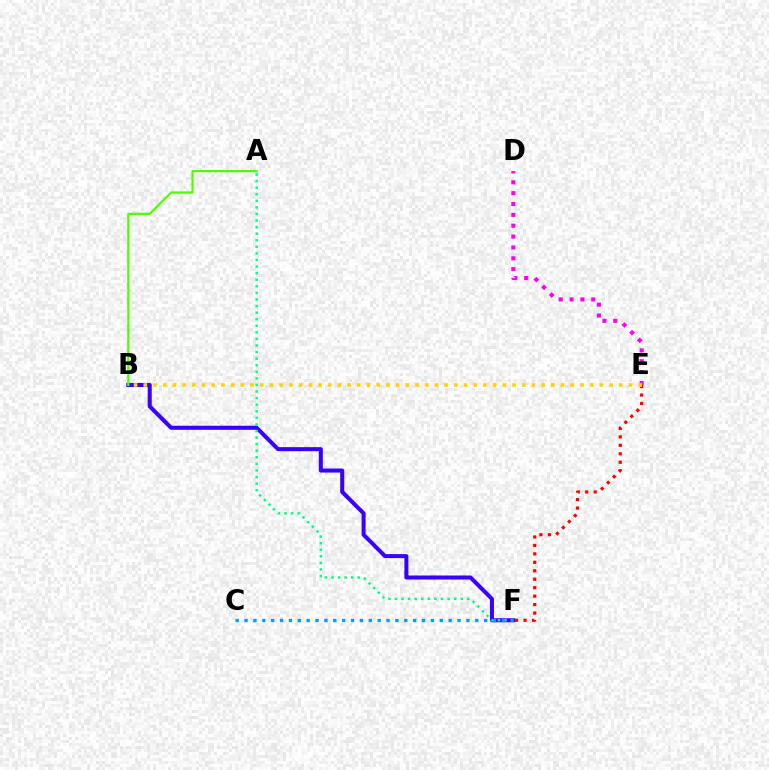{('B', 'F'): [{'color': '#3700ff', 'line_style': 'solid', 'thickness': 2.9}], ('A', 'B'): [{'color': '#4fff00', 'line_style': 'solid', 'thickness': 1.6}], ('E', 'F'): [{'color': '#ff0000', 'line_style': 'dotted', 'thickness': 2.3}], ('D', 'E'): [{'color': '#ff00ed', 'line_style': 'dotted', 'thickness': 2.95}], ('A', 'F'): [{'color': '#00ff86', 'line_style': 'dotted', 'thickness': 1.79}], ('C', 'F'): [{'color': '#009eff', 'line_style': 'dotted', 'thickness': 2.41}], ('B', 'E'): [{'color': '#ffd500', 'line_style': 'dotted', 'thickness': 2.64}]}